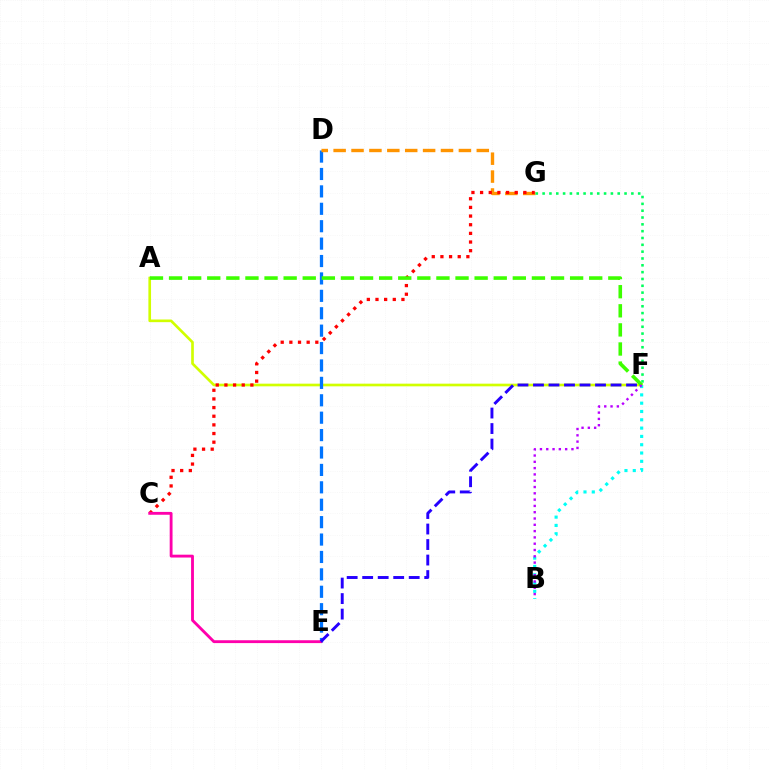{('A', 'F'): [{'color': '#d1ff00', 'line_style': 'solid', 'thickness': 1.92}, {'color': '#3dff00', 'line_style': 'dashed', 'thickness': 2.59}], ('D', 'E'): [{'color': '#0074ff', 'line_style': 'dashed', 'thickness': 2.36}], ('D', 'G'): [{'color': '#ff9400', 'line_style': 'dashed', 'thickness': 2.43}], ('C', 'G'): [{'color': '#ff0000', 'line_style': 'dotted', 'thickness': 2.35}], ('F', 'G'): [{'color': '#00ff5c', 'line_style': 'dotted', 'thickness': 1.86}], ('C', 'E'): [{'color': '#ff00ac', 'line_style': 'solid', 'thickness': 2.05}], ('E', 'F'): [{'color': '#2500ff', 'line_style': 'dashed', 'thickness': 2.11}], ('B', 'F'): [{'color': '#00fff6', 'line_style': 'dotted', 'thickness': 2.26}, {'color': '#b900ff', 'line_style': 'dotted', 'thickness': 1.71}]}